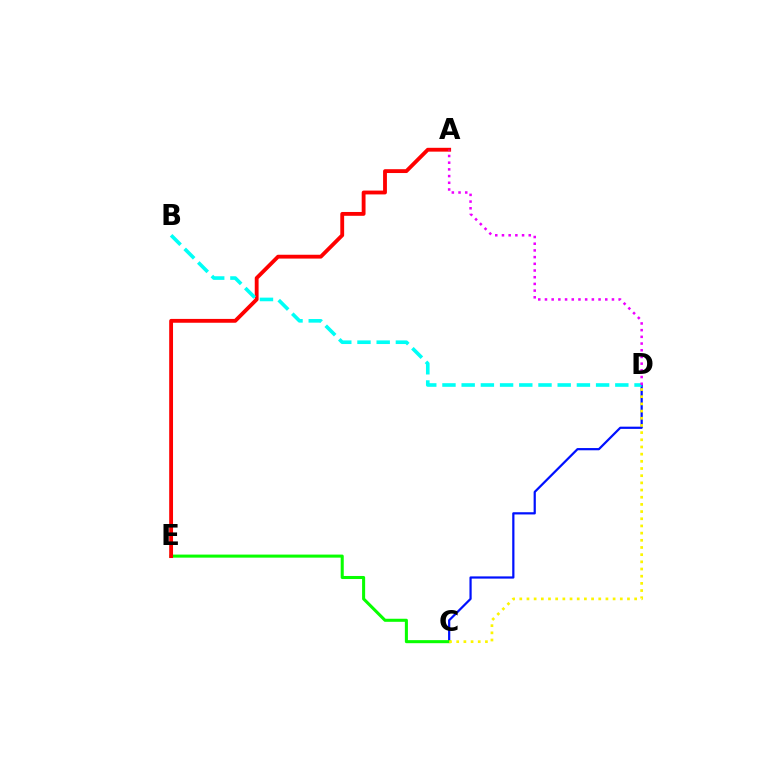{('C', 'D'): [{'color': '#0010ff', 'line_style': 'solid', 'thickness': 1.6}, {'color': '#fcf500', 'line_style': 'dotted', 'thickness': 1.95}], ('C', 'E'): [{'color': '#08ff00', 'line_style': 'solid', 'thickness': 2.2}], ('A', 'E'): [{'color': '#ff0000', 'line_style': 'solid', 'thickness': 2.76}], ('B', 'D'): [{'color': '#00fff6', 'line_style': 'dashed', 'thickness': 2.61}], ('A', 'D'): [{'color': '#ee00ff', 'line_style': 'dotted', 'thickness': 1.82}]}